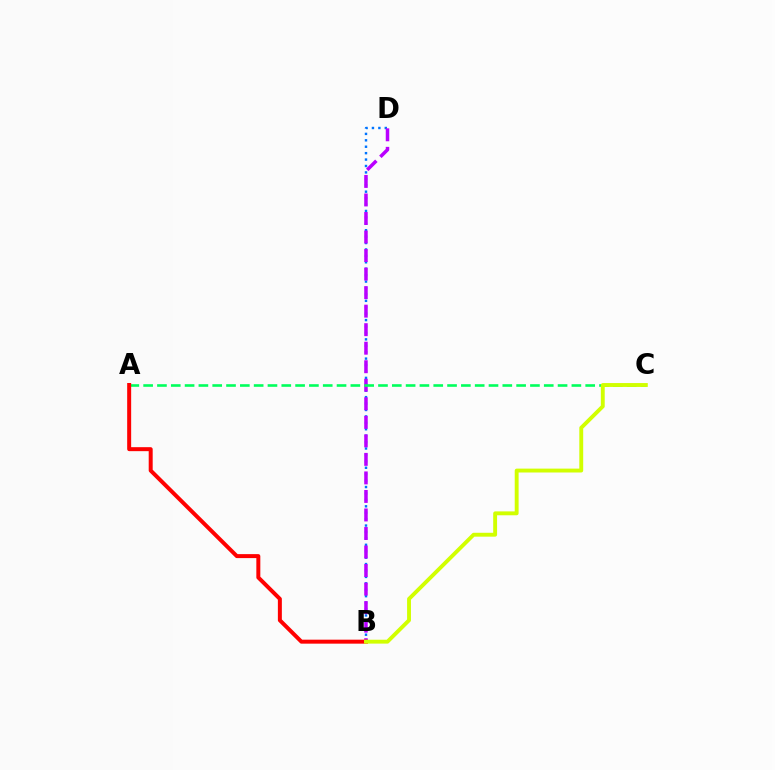{('B', 'D'): [{'color': '#0074ff', 'line_style': 'dotted', 'thickness': 1.74}, {'color': '#b900ff', 'line_style': 'dashed', 'thickness': 2.52}], ('A', 'C'): [{'color': '#00ff5c', 'line_style': 'dashed', 'thickness': 1.88}], ('A', 'B'): [{'color': '#ff0000', 'line_style': 'solid', 'thickness': 2.86}], ('B', 'C'): [{'color': '#d1ff00', 'line_style': 'solid', 'thickness': 2.79}]}